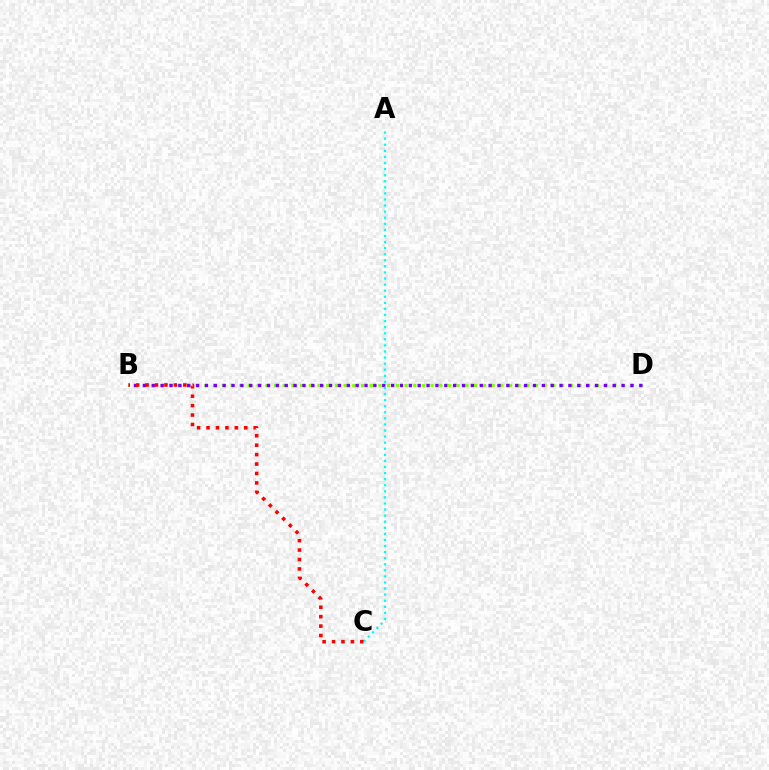{('B', 'D'): [{'color': '#84ff00', 'line_style': 'dotted', 'thickness': 2.36}, {'color': '#7200ff', 'line_style': 'dotted', 'thickness': 2.41}], ('A', 'C'): [{'color': '#00fff6', 'line_style': 'dotted', 'thickness': 1.65}], ('B', 'C'): [{'color': '#ff0000', 'line_style': 'dotted', 'thickness': 2.56}]}